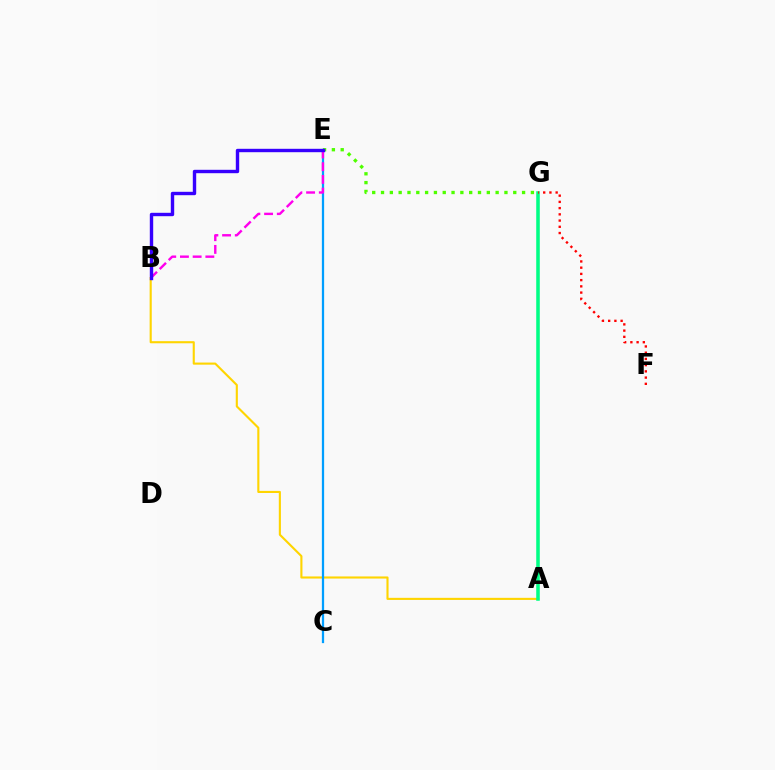{('E', 'G'): [{'color': '#4fff00', 'line_style': 'dotted', 'thickness': 2.4}], ('A', 'B'): [{'color': '#ffd500', 'line_style': 'solid', 'thickness': 1.52}], ('C', 'E'): [{'color': '#009eff', 'line_style': 'solid', 'thickness': 1.63}], ('B', 'E'): [{'color': '#ff00ed', 'line_style': 'dashed', 'thickness': 1.73}, {'color': '#3700ff', 'line_style': 'solid', 'thickness': 2.45}], ('A', 'G'): [{'color': '#00ff86', 'line_style': 'solid', 'thickness': 2.55}], ('F', 'G'): [{'color': '#ff0000', 'line_style': 'dotted', 'thickness': 1.69}]}